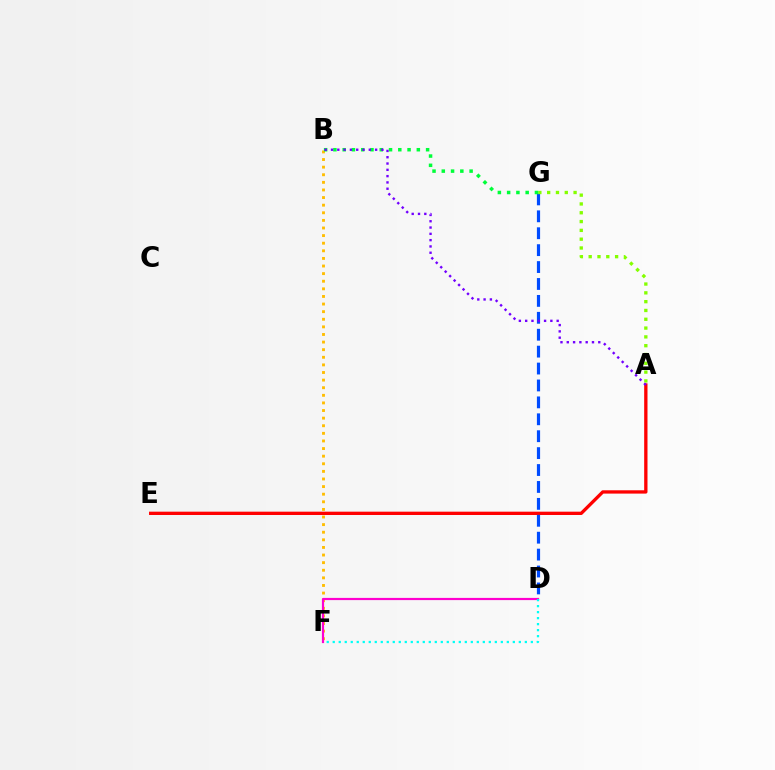{('A', 'E'): [{'color': '#ff0000', 'line_style': 'solid', 'thickness': 2.39}], ('B', 'F'): [{'color': '#ffbd00', 'line_style': 'dotted', 'thickness': 2.07}], ('D', 'G'): [{'color': '#004bff', 'line_style': 'dashed', 'thickness': 2.3}], ('A', 'G'): [{'color': '#84ff00', 'line_style': 'dotted', 'thickness': 2.39}], ('D', 'F'): [{'color': '#ff00cf', 'line_style': 'solid', 'thickness': 1.58}, {'color': '#00fff6', 'line_style': 'dotted', 'thickness': 1.63}], ('B', 'G'): [{'color': '#00ff39', 'line_style': 'dotted', 'thickness': 2.52}], ('A', 'B'): [{'color': '#7200ff', 'line_style': 'dotted', 'thickness': 1.71}]}